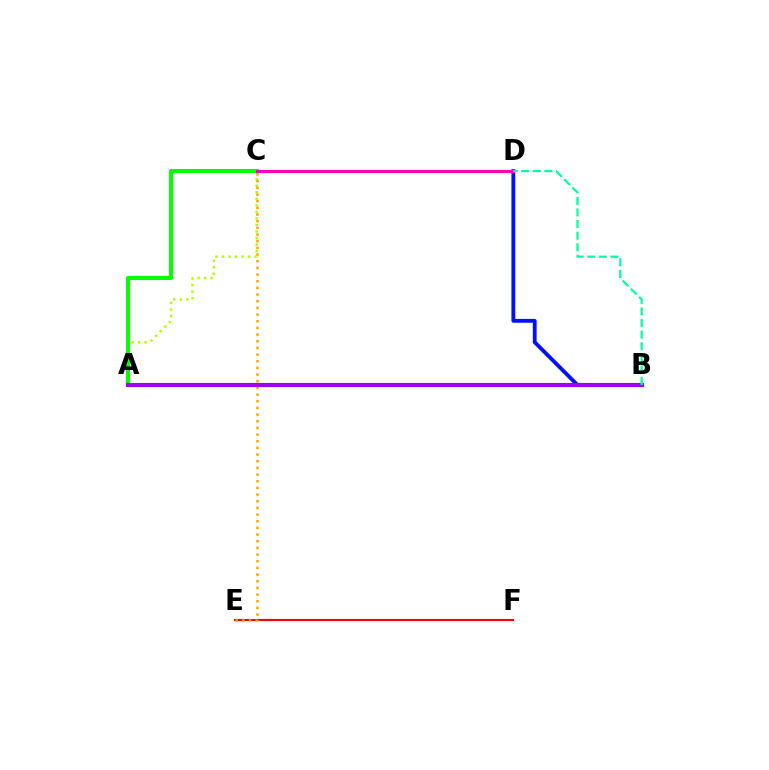{('E', 'F'): [{'color': '#ff0000', 'line_style': 'solid', 'thickness': 1.53}], ('B', 'D'): [{'color': '#0010ff', 'line_style': 'solid', 'thickness': 2.75}, {'color': '#00ff9d', 'line_style': 'dashed', 'thickness': 1.57}], ('A', 'C'): [{'color': '#b3ff00', 'line_style': 'dotted', 'thickness': 1.78}, {'color': '#08ff00', 'line_style': 'solid', 'thickness': 2.95}], ('C', 'D'): [{'color': '#ff00bd', 'line_style': 'solid', 'thickness': 2.16}], ('C', 'E'): [{'color': '#ffa500', 'line_style': 'dotted', 'thickness': 1.81}], ('A', 'B'): [{'color': '#00b5ff', 'line_style': 'solid', 'thickness': 1.54}, {'color': '#9b00ff', 'line_style': 'solid', 'thickness': 2.93}]}